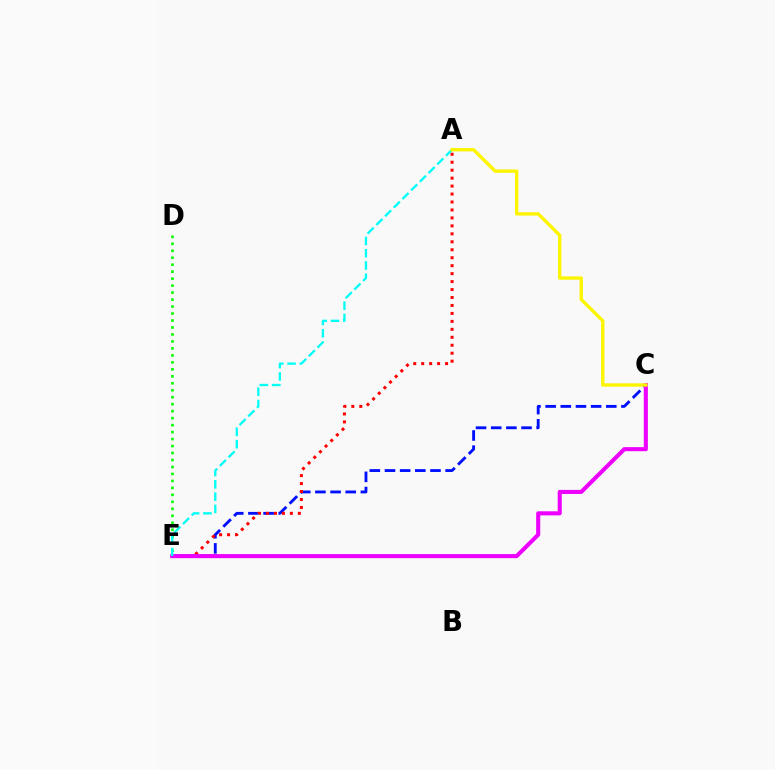{('C', 'E'): [{'color': '#0010ff', 'line_style': 'dashed', 'thickness': 2.06}, {'color': '#ee00ff', 'line_style': 'solid', 'thickness': 2.93}], ('A', 'E'): [{'color': '#ff0000', 'line_style': 'dotted', 'thickness': 2.16}, {'color': '#00fff6', 'line_style': 'dashed', 'thickness': 1.67}], ('D', 'E'): [{'color': '#08ff00', 'line_style': 'dotted', 'thickness': 1.89}], ('A', 'C'): [{'color': '#fcf500', 'line_style': 'solid', 'thickness': 2.42}]}